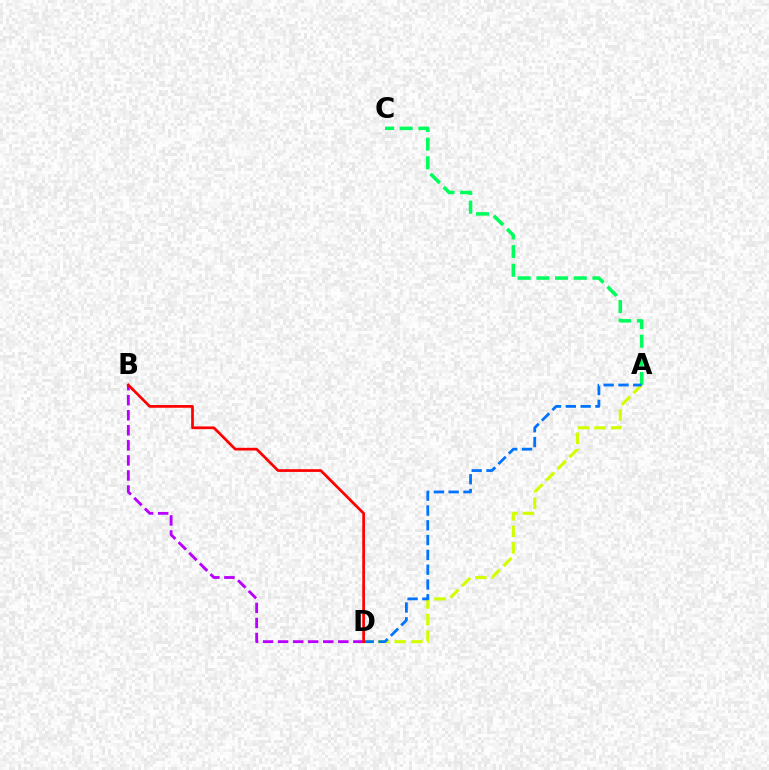{('A', 'C'): [{'color': '#00ff5c', 'line_style': 'dashed', 'thickness': 2.54}], ('A', 'D'): [{'color': '#d1ff00', 'line_style': 'dashed', 'thickness': 2.24}, {'color': '#0074ff', 'line_style': 'dashed', 'thickness': 2.01}], ('B', 'D'): [{'color': '#b900ff', 'line_style': 'dashed', 'thickness': 2.04}, {'color': '#ff0000', 'line_style': 'solid', 'thickness': 1.95}]}